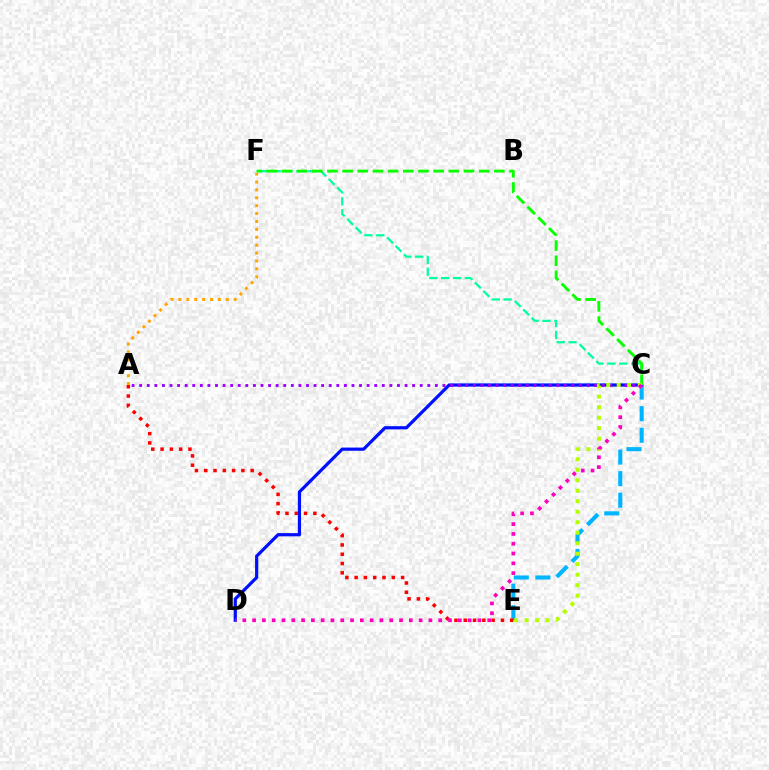{('C', 'E'): [{'color': '#00b5ff', 'line_style': 'dashed', 'thickness': 2.93}, {'color': '#b3ff00', 'line_style': 'dotted', 'thickness': 2.85}], ('A', 'F'): [{'color': '#ffa500', 'line_style': 'dotted', 'thickness': 2.15}], ('C', 'D'): [{'color': '#0010ff', 'line_style': 'solid', 'thickness': 2.31}, {'color': '#ff00bd', 'line_style': 'dotted', 'thickness': 2.66}], ('A', 'E'): [{'color': '#ff0000', 'line_style': 'dotted', 'thickness': 2.52}], ('A', 'C'): [{'color': '#9b00ff', 'line_style': 'dotted', 'thickness': 2.06}], ('C', 'F'): [{'color': '#00ff9d', 'line_style': 'dashed', 'thickness': 1.62}, {'color': '#08ff00', 'line_style': 'dashed', 'thickness': 2.06}]}